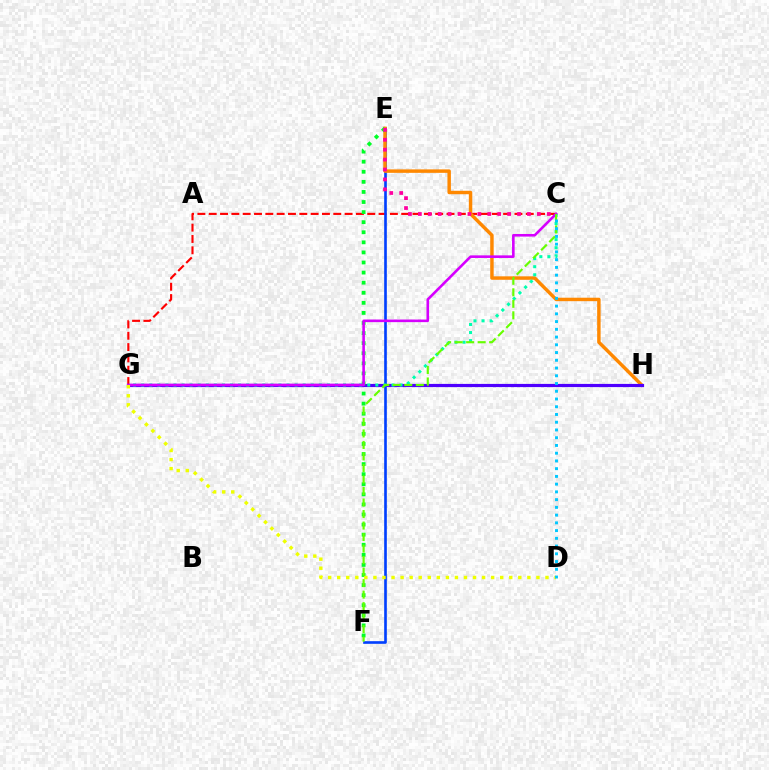{('C', 'G'): [{'color': '#ff0000', 'line_style': 'dashed', 'thickness': 1.54}, {'color': '#00ffaf', 'line_style': 'dotted', 'thickness': 2.19}, {'color': '#d600ff', 'line_style': 'solid', 'thickness': 1.87}], ('E', 'F'): [{'color': '#003fff', 'line_style': 'solid', 'thickness': 1.9}, {'color': '#00ff27', 'line_style': 'dotted', 'thickness': 2.74}], ('E', 'H'): [{'color': '#ff8800', 'line_style': 'solid', 'thickness': 2.49}], ('G', 'H'): [{'color': '#4f00ff', 'line_style': 'solid', 'thickness': 2.3}], ('C', 'F'): [{'color': '#66ff00', 'line_style': 'dashed', 'thickness': 1.56}], ('D', 'G'): [{'color': '#eeff00', 'line_style': 'dotted', 'thickness': 2.46}], ('C', 'E'): [{'color': '#ff00a0', 'line_style': 'dotted', 'thickness': 2.69}], ('C', 'D'): [{'color': '#00c7ff', 'line_style': 'dotted', 'thickness': 2.1}]}